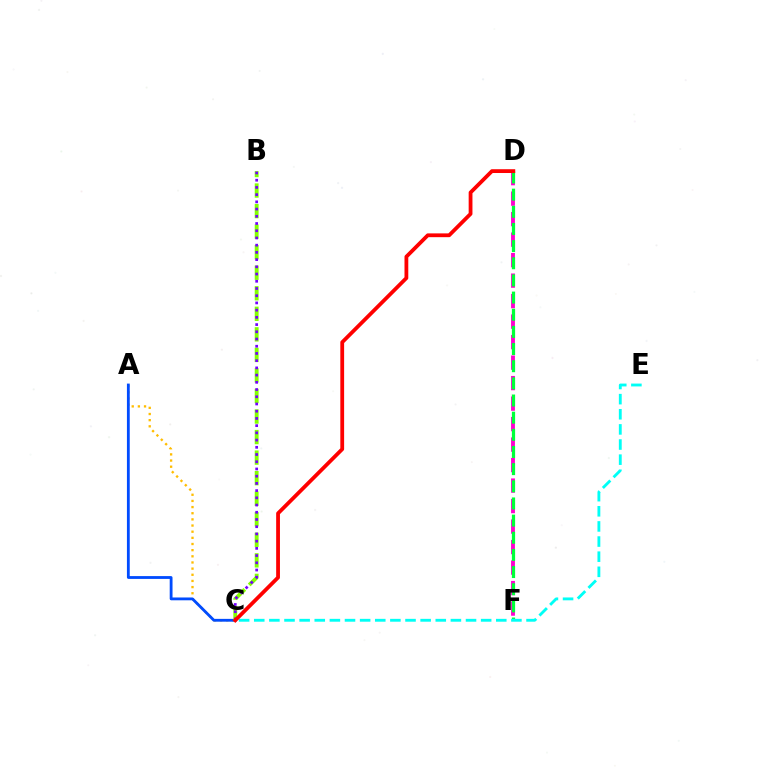{('A', 'C'): [{'color': '#ffbd00', 'line_style': 'dotted', 'thickness': 1.67}, {'color': '#004bff', 'line_style': 'solid', 'thickness': 2.03}], ('D', 'F'): [{'color': '#ff00cf', 'line_style': 'dashed', 'thickness': 2.78}, {'color': '#00ff39', 'line_style': 'dashed', 'thickness': 2.33}], ('B', 'C'): [{'color': '#84ff00', 'line_style': 'dashed', 'thickness': 2.79}, {'color': '#7200ff', 'line_style': 'dotted', 'thickness': 1.96}], ('C', 'E'): [{'color': '#00fff6', 'line_style': 'dashed', 'thickness': 2.05}], ('C', 'D'): [{'color': '#ff0000', 'line_style': 'solid', 'thickness': 2.73}]}